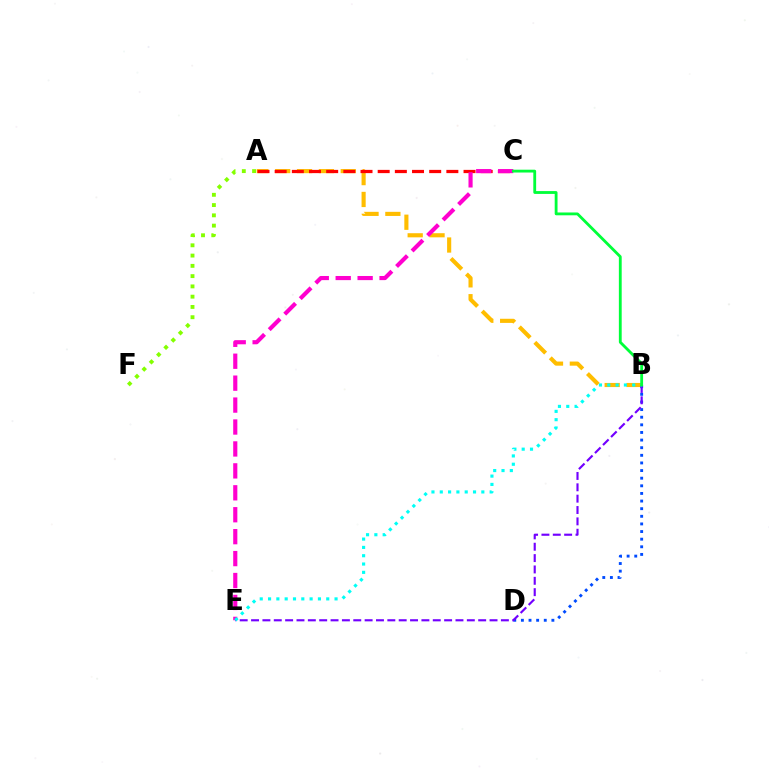{('A', 'F'): [{'color': '#84ff00', 'line_style': 'dotted', 'thickness': 2.79}], ('A', 'B'): [{'color': '#ffbd00', 'line_style': 'dashed', 'thickness': 2.97}], ('B', 'D'): [{'color': '#004bff', 'line_style': 'dotted', 'thickness': 2.07}], ('A', 'C'): [{'color': '#ff0000', 'line_style': 'dashed', 'thickness': 2.33}], ('C', 'E'): [{'color': '#ff00cf', 'line_style': 'dashed', 'thickness': 2.98}], ('B', 'E'): [{'color': '#7200ff', 'line_style': 'dashed', 'thickness': 1.54}, {'color': '#00fff6', 'line_style': 'dotted', 'thickness': 2.26}], ('B', 'C'): [{'color': '#00ff39', 'line_style': 'solid', 'thickness': 2.04}]}